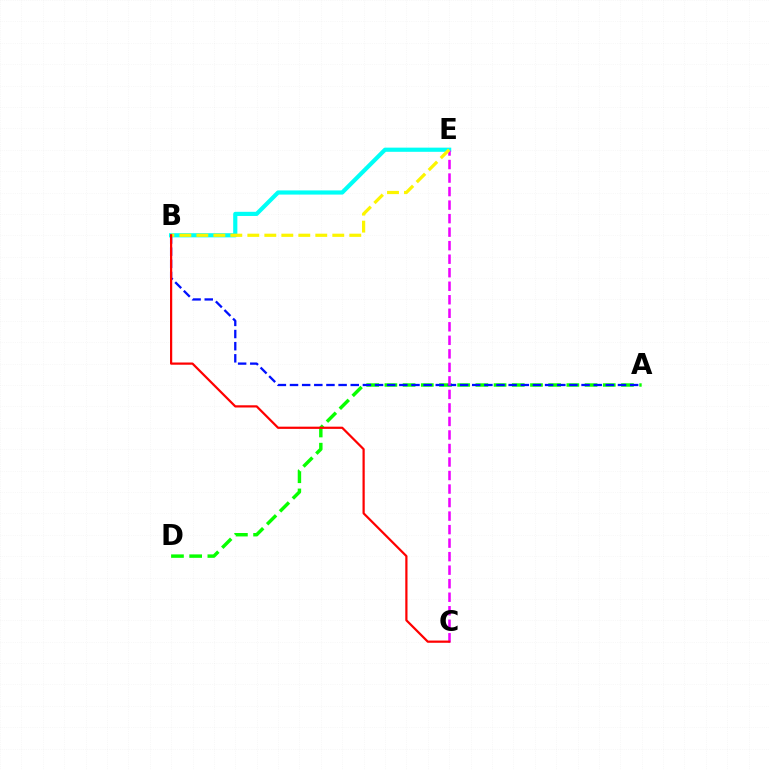{('A', 'D'): [{'color': '#08ff00', 'line_style': 'dashed', 'thickness': 2.47}], ('A', 'B'): [{'color': '#0010ff', 'line_style': 'dashed', 'thickness': 1.65}], ('B', 'E'): [{'color': '#00fff6', 'line_style': 'solid', 'thickness': 3.0}, {'color': '#fcf500', 'line_style': 'dashed', 'thickness': 2.31}], ('C', 'E'): [{'color': '#ee00ff', 'line_style': 'dashed', 'thickness': 1.84}], ('B', 'C'): [{'color': '#ff0000', 'line_style': 'solid', 'thickness': 1.6}]}